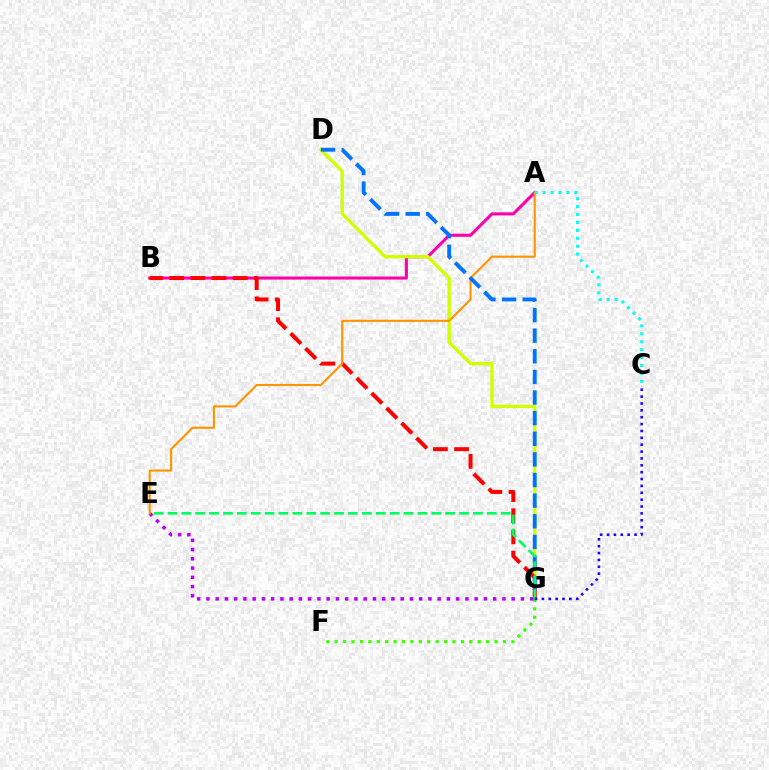{('A', 'B'): [{'color': '#ff00ac', 'line_style': 'solid', 'thickness': 2.2}], ('D', 'G'): [{'color': '#d1ff00', 'line_style': 'solid', 'thickness': 2.4}, {'color': '#0074ff', 'line_style': 'dashed', 'thickness': 2.8}], ('B', 'G'): [{'color': '#ff0000', 'line_style': 'dashed', 'thickness': 2.87}], ('F', 'G'): [{'color': '#3dff00', 'line_style': 'dotted', 'thickness': 2.29}], ('E', 'G'): [{'color': '#b900ff', 'line_style': 'dotted', 'thickness': 2.51}, {'color': '#00ff5c', 'line_style': 'dashed', 'thickness': 1.89}], ('A', 'E'): [{'color': '#ff9400', 'line_style': 'solid', 'thickness': 1.52}], ('A', 'C'): [{'color': '#00fff6', 'line_style': 'dotted', 'thickness': 2.15}], ('C', 'G'): [{'color': '#2500ff', 'line_style': 'dotted', 'thickness': 1.87}]}